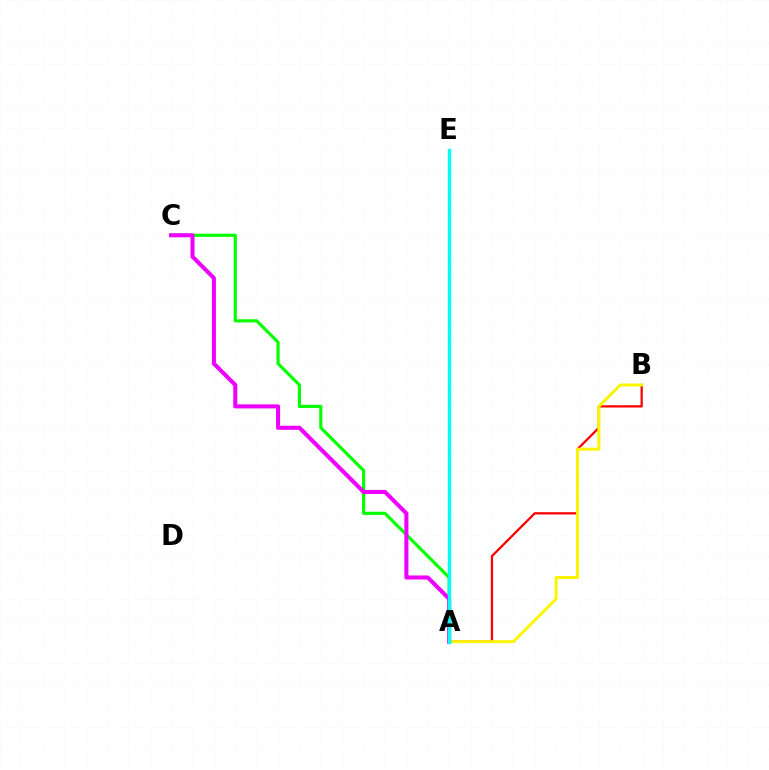{('A', 'E'): [{'color': '#0010ff', 'line_style': 'dashed', 'thickness': 2.02}, {'color': '#00fff6', 'line_style': 'solid', 'thickness': 2.44}], ('A', 'C'): [{'color': '#08ff00', 'line_style': 'solid', 'thickness': 2.28}, {'color': '#ee00ff', 'line_style': 'solid', 'thickness': 2.92}], ('A', 'B'): [{'color': '#ff0000', 'line_style': 'solid', 'thickness': 1.64}, {'color': '#fcf500', 'line_style': 'solid', 'thickness': 2.15}]}